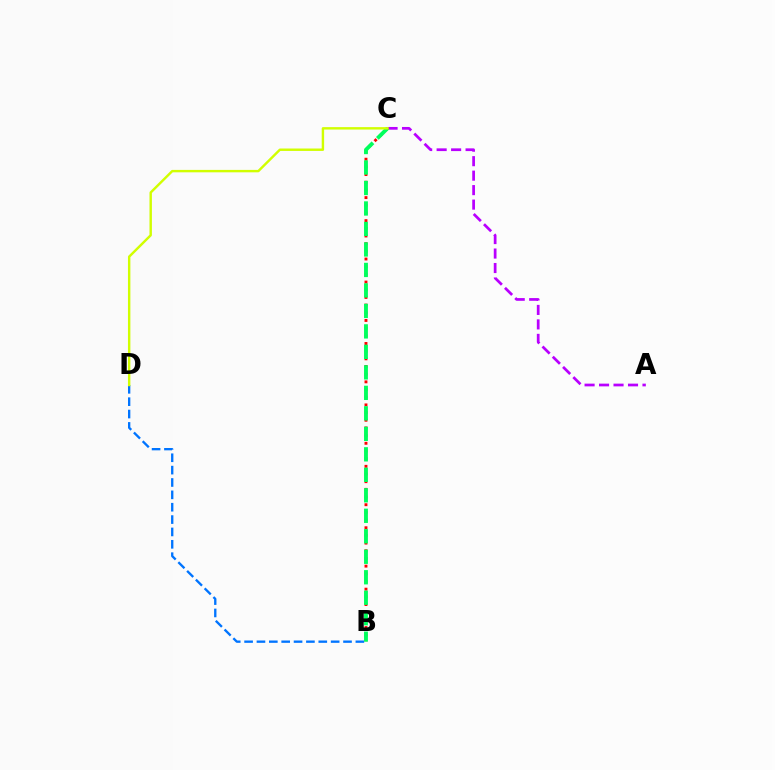{('A', 'C'): [{'color': '#b900ff', 'line_style': 'dashed', 'thickness': 1.97}], ('B', 'D'): [{'color': '#0074ff', 'line_style': 'dashed', 'thickness': 1.68}], ('B', 'C'): [{'color': '#ff0000', 'line_style': 'dotted', 'thickness': 2.09}, {'color': '#00ff5c', 'line_style': 'dashed', 'thickness': 2.78}], ('C', 'D'): [{'color': '#d1ff00', 'line_style': 'solid', 'thickness': 1.74}]}